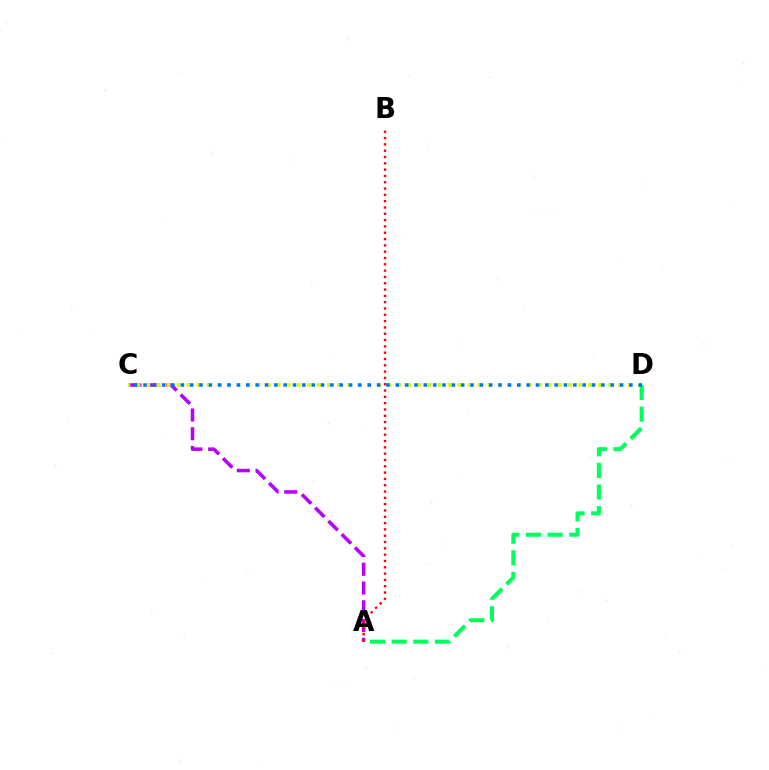{('A', 'C'): [{'color': '#b900ff', 'line_style': 'dashed', 'thickness': 2.55}], ('C', 'D'): [{'color': '#d1ff00', 'line_style': 'dotted', 'thickness': 2.73}, {'color': '#0074ff', 'line_style': 'dotted', 'thickness': 2.54}], ('A', 'D'): [{'color': '#00ff5c', 'line_style': 'dashed', 'thickness': 2.94}], ('A', 'B'): [{'color': '#ff0000', 'line_style': 'dotted', 'thickness': 1.71}]}